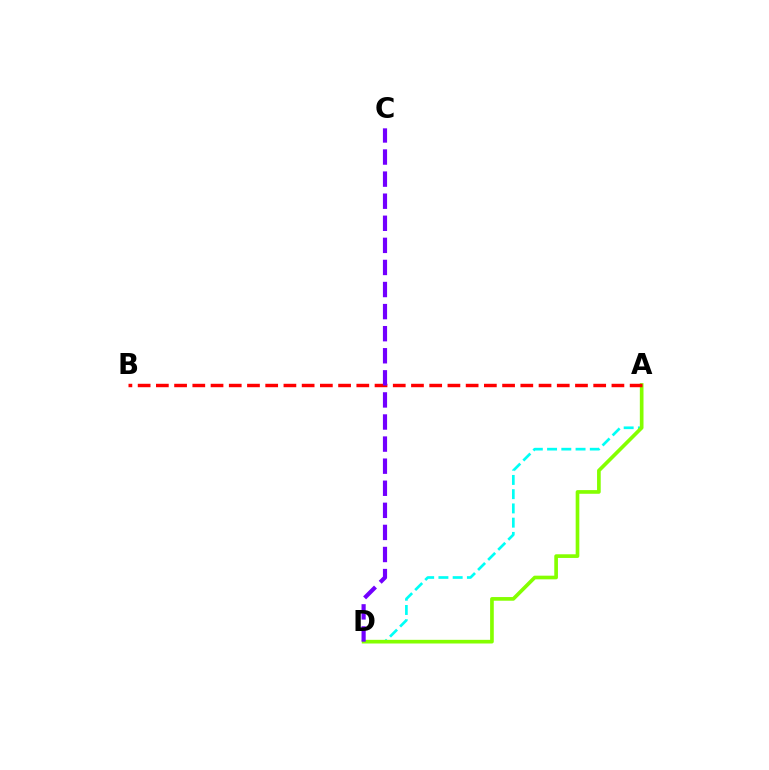{('A', 'D'): [{'color': '#00fff6', 'line_style': 'dashed', 'thickness': 1.93}, {'color': '#84ff00', 'line_style': 'solid', 'thickness': 2.64}], ('A', 'B'): [{'color': '#ff0000', 'line_style': 'dashed', 'thickness': 2.48}], ('C', 'D'): [{'color': '#7200ff', 'line_style': 'dashed', 'thickness': 3.0}]}